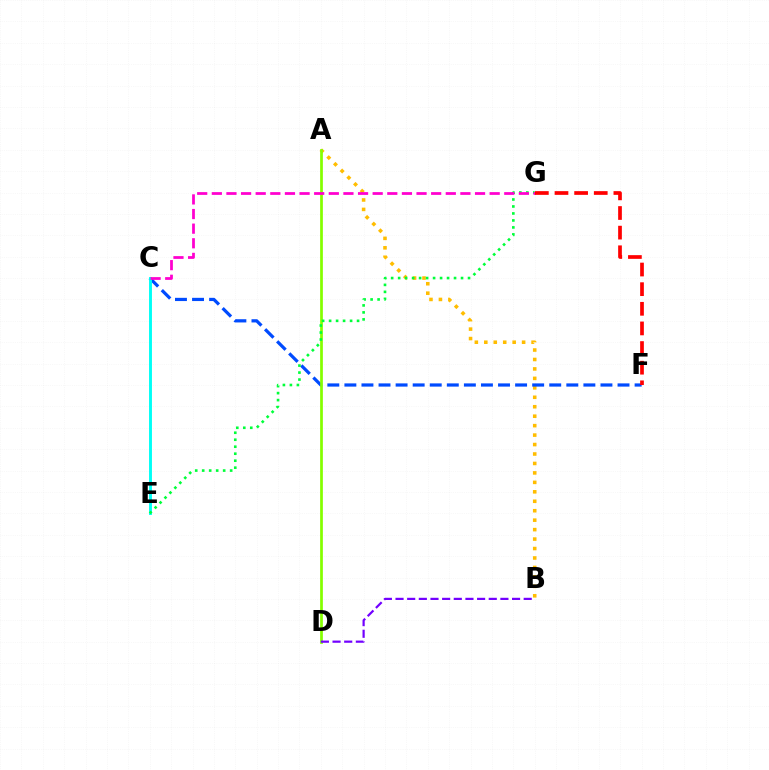{('A', 'B'): [{'color': '#ffbd00', 'line_style': 'dotted', 'thickness': 2.57}], ('C', 'F'): [{'color': '#004bff', 'line_style': 'dashed', 'thickness': 2.32}], ('C', 'E'): [{'color': '#00fff6', 'line_style': 'solid', 'thickness': 2.09}], ('A', 'D'): [{'color': '#84ff00', 'line_style': 'solid', 'thickness': 1.96}], ('E', 'G'): [{'color': '#00ff39', 'line_style': 'dotted', 'thickness': 1.9}], ('C', 'G'): [{'color': '#ff00cf', 'line_style': 'dashed', 'thickness': 1.99}], ('B', 'D'): [{'color': '#7200ff', 'line_style': 'dashed', 'thickness': 1.58}], ('F', 'G'): [{'color': '#ff0000', 'line_style': 'dashed', 'thickness': 2.67}]}